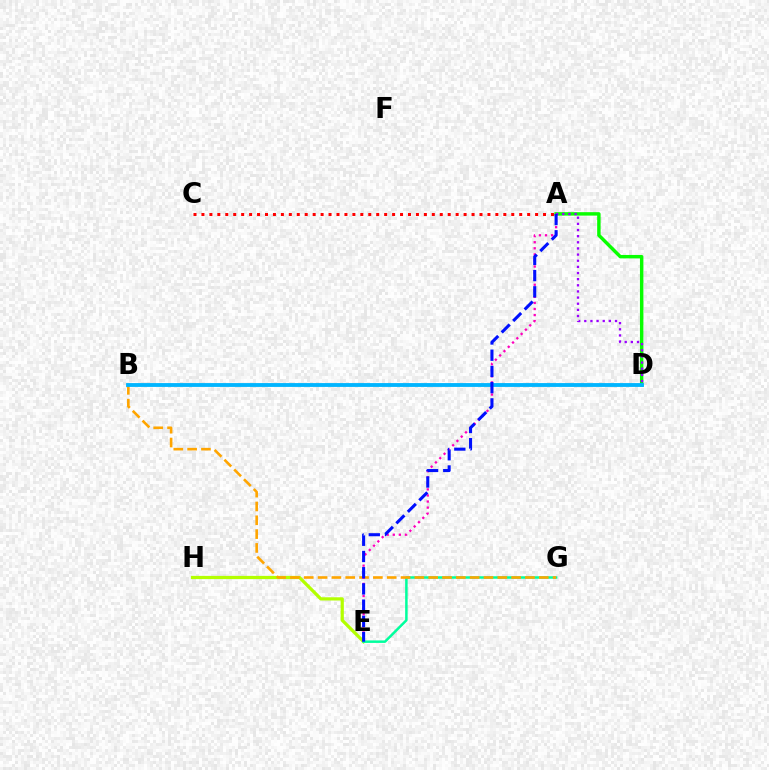{('E', 'H'): [{'color': '#b3ff00', 'line_style': 'solid', 'thickness': 2.32}], ('A', 'D'): [{'color': '#08ff00', 'line_style': 'solid', 'thickness': 2.47}, {'color': '#9b00ff', 'line_style': 'dotted', 'thickness': 1.67}], ('E', 'G'): [{'color': '#00ff9d', 'line_style': 'solid', 'thickness': 1.8}], ('B', 'G'): [{'color': '#ffa500', 'line_style': 'dashed', 'thickness': 1.88}], ('A', 'E'): [{'color': '#ff00bd', 'line_style': 'dotted', 'thickness': 1.65}, {'color': '#0010ff', 'line_style': 'dashed', 'thickness': 2.2}], ('A', 'C'): [{'color': '#ff0000', 'line_style': 'dotted', 'thickness': 2.16}], ('B', 'D'): [{'color': '#00b5ff', 'line_style': 'solid', 'thickness': 2.76}]}